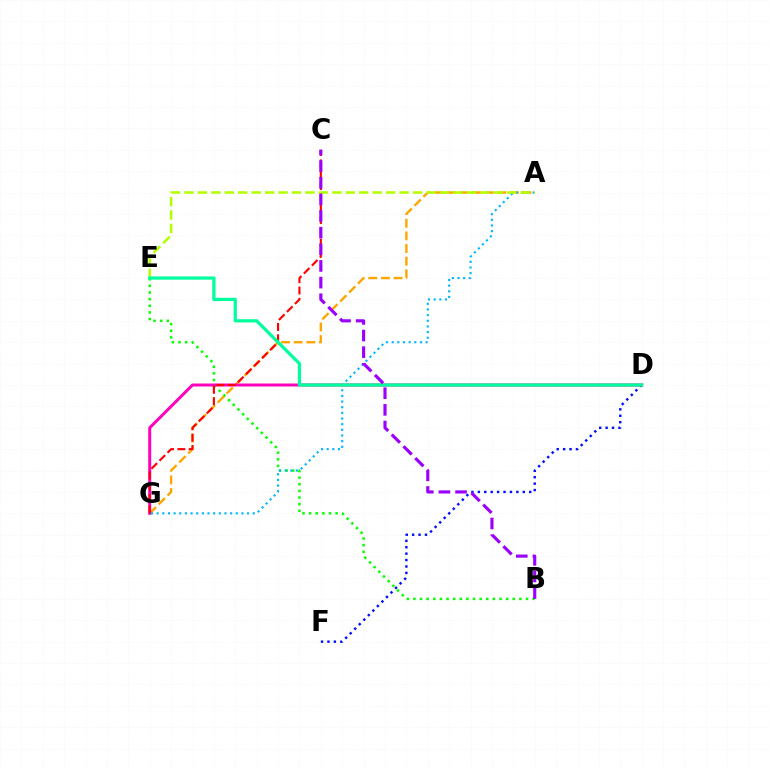{('B', 'E'): [{'color': '#08ff00', 'line_style': 'dotted', 'thickness': 1.8}], ('A', 'G'): [{'color': '#ffa500', 'line_style': 'dashed', 'thickness': 1.72}, {'color': '#00b5ff', 'line_style': 'dotted', 'thickness': 1.54}], ('D', 'F'): [{'color': '#0010ff', 'line_style': 'dotted', 'thickness': 1.74}], ('D', 'G'): [{'color': '#ff00bd', 'line_style': 'solid', 'thickness': 2.14}], ('C', 'G'): [{'color': '#ff0000', 'line_style': 'dashed', 'thickness': 1.54}], ('A', 'E'): [{'color': '#b3ff00', 'line_style': 'dashed', 'thickness': 1.83}], ('D', 'E'): [{'color': '#00ff9d', 'line_style': 'solid', 'thickness': 2.34}], ('B', 'C'): [{'color': '#9b00ff', 'line_style': 'dashed', 'thickness': 2.26}]}